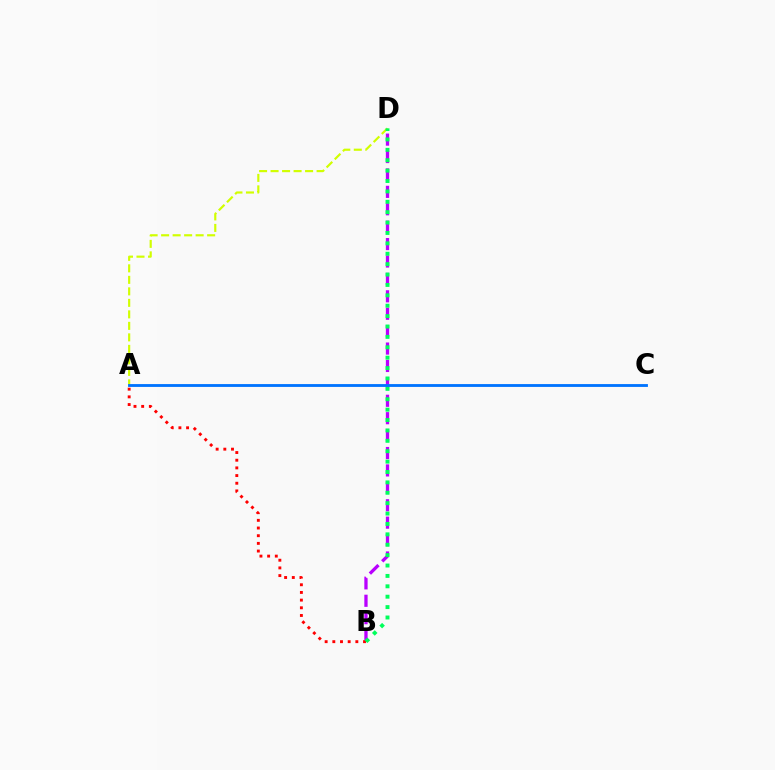{('B', 'D'): [{'color': '#b900ff', 'line_style': 'dashed', 'thickness': 2.37}, {'color': '#00ff5c', 'line_style': 'dotted', 'thickness': 2.82}], ('A', 'D'): [{'color': '#d1ff00', 'line_style': 'dashed', 'thickness': 1.56}], ('A', 'B'): [{'color': '#ff0000', 'line_style': 'dotted', 'thickness': 2.09}], ('A', 'C'): [{'color': '#0074ff', 'line_style': 'solid', 'thickness': 2.04}]}